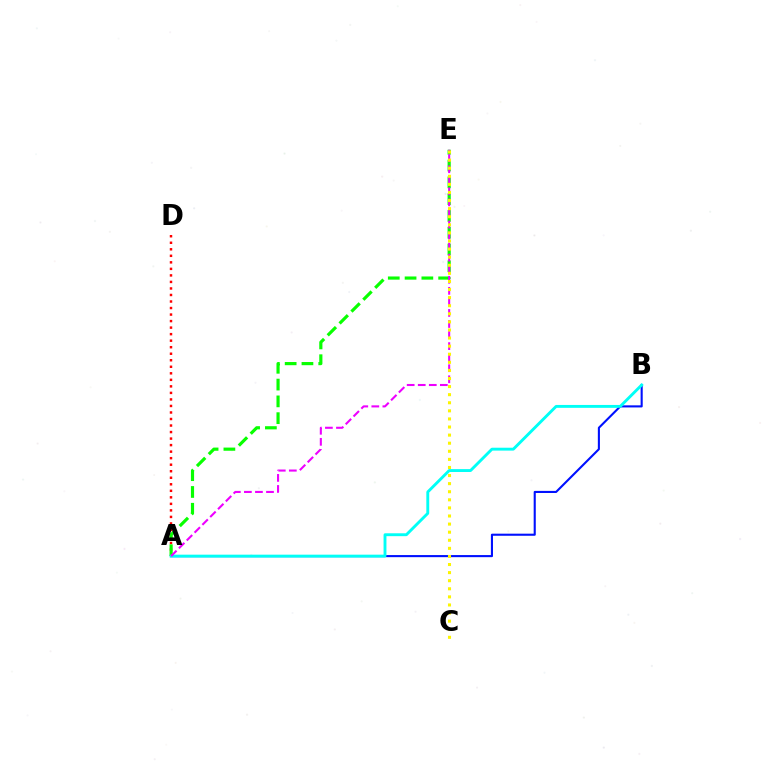{('A', 'D'): [{'color': '#ff0000', 'line_style': 'dotted', 'thickness': 1.77}], ('A', 'E'): [{'color': '#08ff00', 'line_style': 'dashed', 'thickness': 2.28}, {'color': '#ee00ff', 'line_style': 'dashed', 'thickness': 1.5}], ('A', 'B'): [{'color': '#0010ff', 'line_style': 'solid', 'thickness': 1.51}, {'color': '#00fff6', 'line_style': 'solid', 'thickness': 2.08}], ('C', 'E'): [{'color': '#fcf500', 'line_style': 'dotted', 'thickness': 2.2}]}